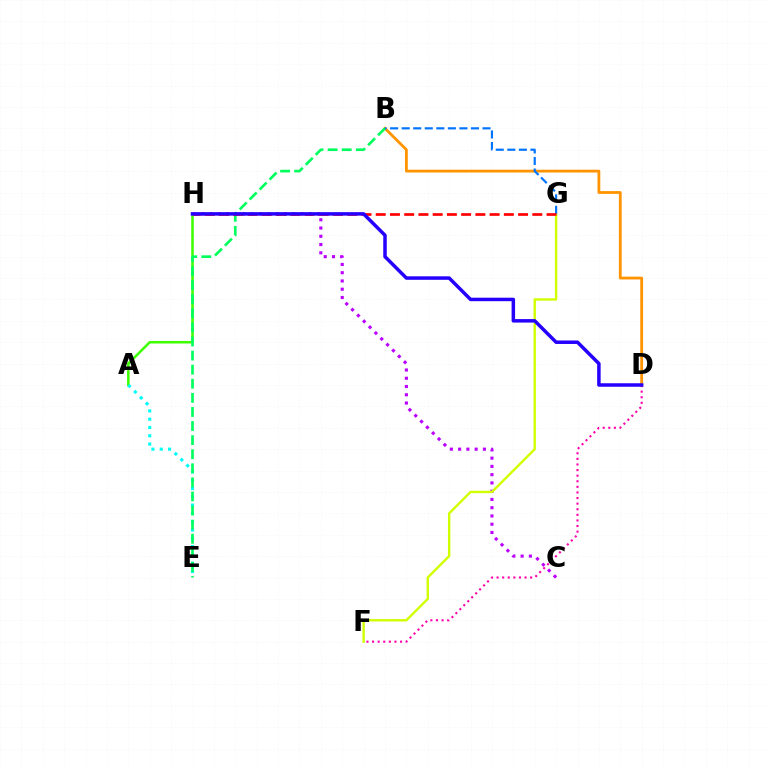{('A', 'H'): [{'color': '#3dff00', 'line_style': 'solid', 'thickness': 1.82}], ('C', 'H'): [{'color': '#b900ff', 'line_style': 'dotted', 'thickness': 2.24}], ('B', 'D'): [{'color': '#ff9400', 'line_style': 'solid', 'thickness': 2.01}], ('A', 'E'): [{'color': '#00fff6', 'line_style': 'dotted', 'thickness': 2.25}], ('B', 'E'): [{'color': '#00ff5c', 'line_style': 'dashed', 'thickness': 1.91}], ('F', 'G'): [{'color': '#d1ff00', 'line_style': 'solid', 'thickness': 1.72}], ('D', 'F'): [{'color': '#ff00ac', 'line_style': 'dotted', 'thickness': 1.52}], ('B', 'G'): [{'color': '#0074ff', 'line_style': 'dashed', 'thickness': 1.57}], ('G', 'H'): [{'color': '#ff0000', 'line_style': 'dashed', 'thickness': 1.93}], ('D', 'H'): [{'color': '#2500ff', 'line_style': 'solid', 'thickness': 2.51}]}